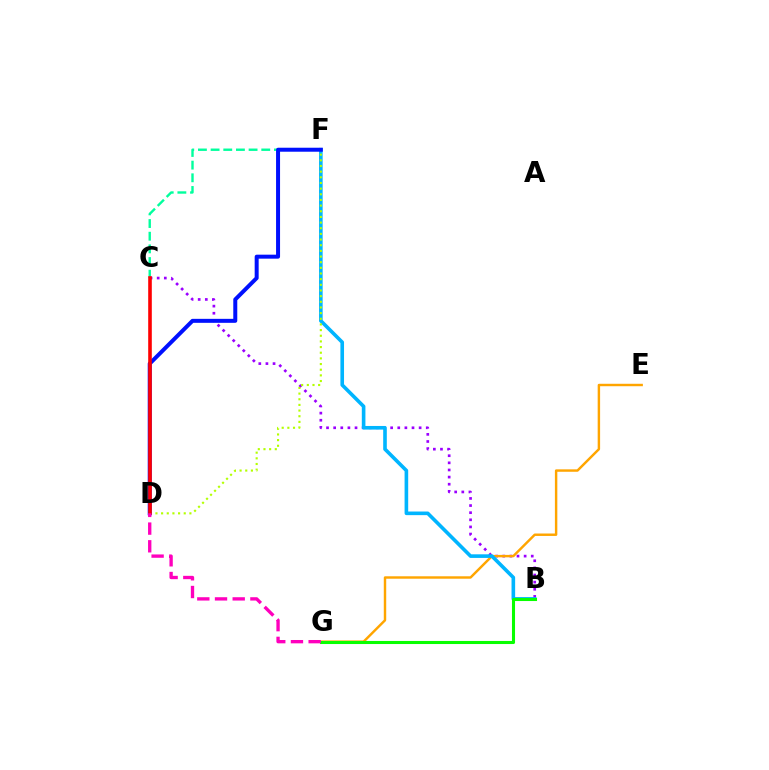{('C', 'F'): [{'color': '#00ff9d', 'line_style': 'dashed', 'thickness': 1.72}], ('B', 'C'): [{'color': '#9b00ff', 'line_style': 'dotted', 'thickness': 1.94}], ('E', 'G'): [{'color': '#ffa500', 'line_style': 'solid', 'thickness': 1.75}], ('B', 'F'): [{'color': '#00b5ff', 'line_style': 'solid', 'thickness': 2.6}], ('B', 'G'): [{'color': '#08ff00', 'line_style': 'solid', 'thickness': 2.21}], ('D', 'F'): [{'color': '#b3ff00', 'line_style': 'dotted', 'thickness': 1.54}, {'color': '#0010ff', 'line_style': 'solid', 'thickness': 2.87}], ('C', 'D'): [{'color': '#ff0000', 'line_style': 'solid', 'thickness': 2.59}], ('D', 'G'): [{'color': '#ff00bd', 'line_style': 'dashed', 'thickness': 2.4}]}